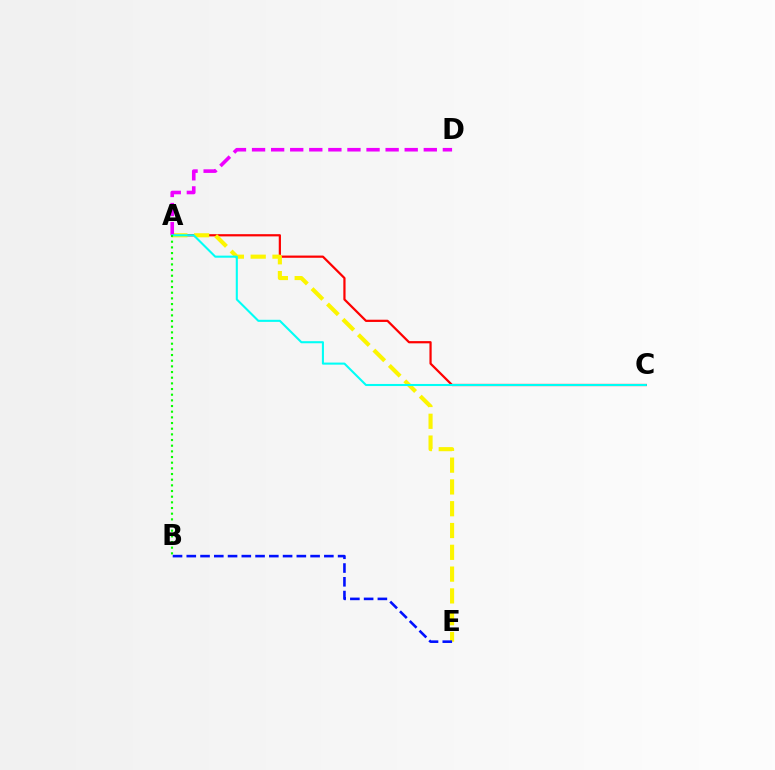{('A', 'C'): [{'color': '#ff0000', 'line_style': 'solid', 'thickness': 1.6}, {'color': '#00fff6', 'line_style': 'solid', 'thickness': 1.5}], ('A', 'E'): [{'color': '#fcf500', 'line_style': 'dashed', 'thickness': 2.96}], ('B', 'E'): [{'color': '#0010ff', 'line_style': 'dashed', 'thickness': 1.87}], ('A', 'D'): [{'color': '#ee00ff', 'line_style': 'dashed', 'thickness': 2.59}], ('A', 'B'): [{'color': '#08ff00', 'line_style': 'dotted', 'thickness': 1.54}]}